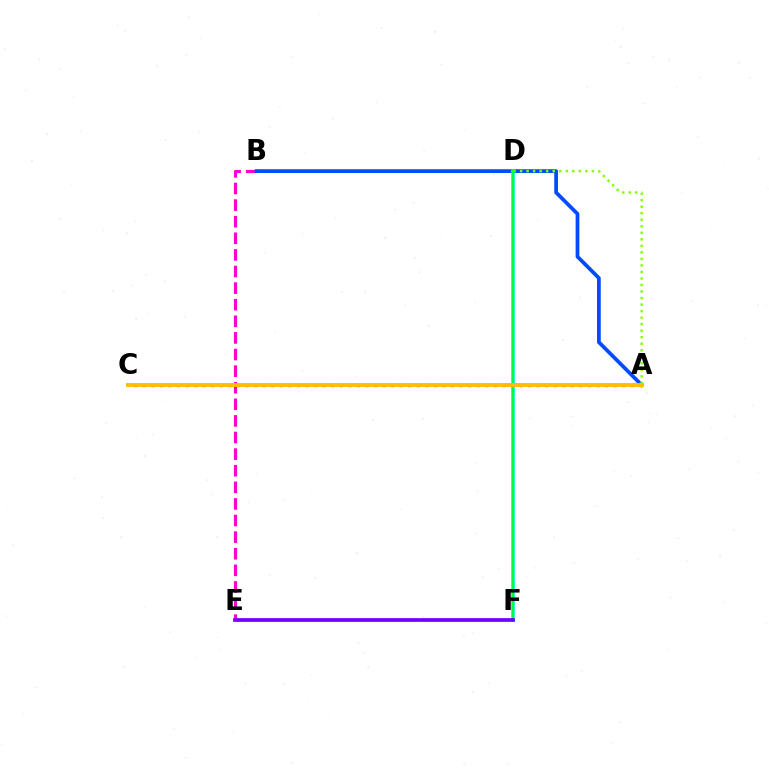{('B', 'E'): [{'color': '#ff00cf', 'line_style': 'dashed', 'thickness': 2.26}], ('A', 'B'): [{'color': '#004bff', 'line_style': 'solid', 'thickness': 2.69}], ('D', 'F'): [{'color': '#00fff6', 'line_style': 'solid', 'thickness': 2.54}, {'color': '#00ff39', 'line_style': 'solid', 'thickness': 1.78}], ('A', 'D'): [{'color': '#84ff00', 'line_style': 'dotted', 'thickness': 1.77}], ('A', 'C'): [{'color': '#ff0000', 'line_style': 'dotted', 'thickness': 2.33}, {'color': '#ffbd00', 'line_style': 'solid', 'thickness': 2.81}], ('E', 'F'): [{'color': '#7200ff', 'line_style': 'solid', 'thickness': 2.69}]}